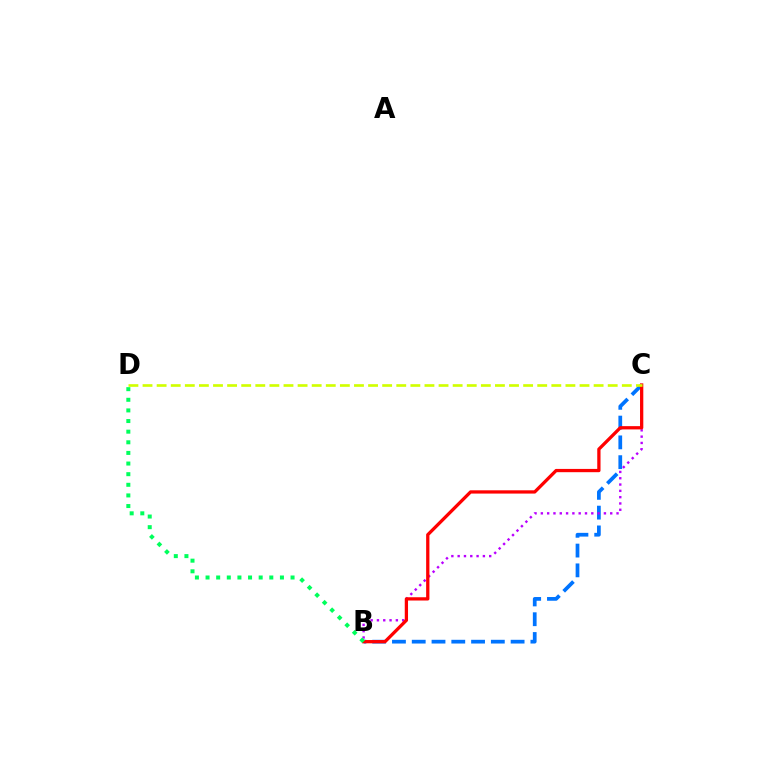{('B', 'C'): [{'color': '#0074ff', 'line_style': 'dashed', 'thickness': 2.69}, {'color': '#b900ff', 'line_style': 'dotted', 'thickness': 1.71}, {'color': '#ff0000', 'line_style': 'solid', 'thickness': 2.36}], ('C', 'D'): [{'color': '#d1ff00', 'line_style': 'dashed', 'thickness': 1.91}], ('B', 'D'): [{'color': '#00ff5c', 'line_style': 'dotted', 'thickness': 2.89}]}